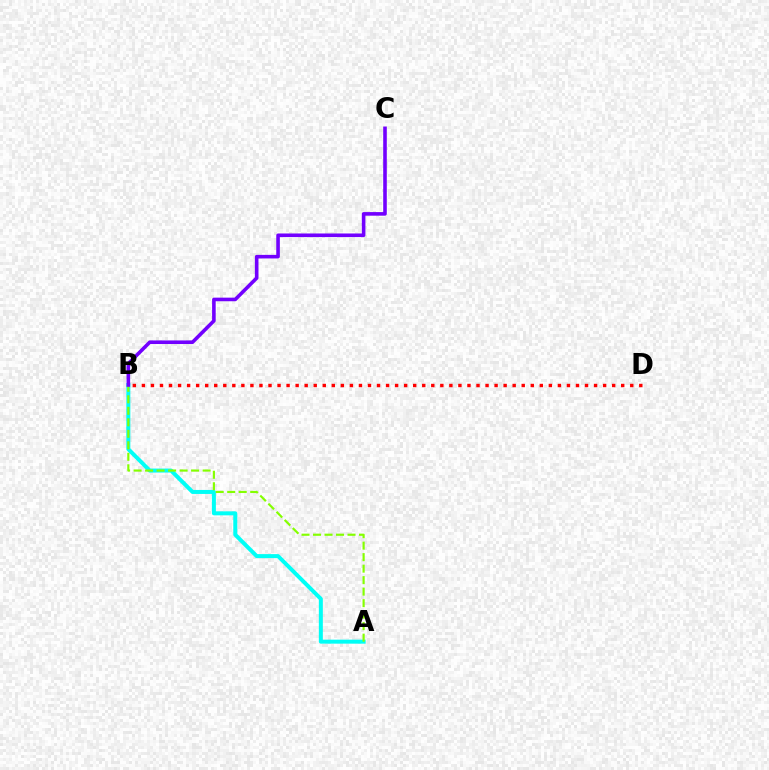{('A', 'B'): [{'color': '#00fff6', 'line_style': 'solid', 'thickness': 2.88}, {'color': '#84ff00', 'line_style': 'dashed', 'thickness': 1.56}], ('B', 'D'): [{'color': '#ff0000', 'line_style': 'dotted', 'thickness': 2.46}], ('B', 'C'): [{'color': '#7200ff', 'line_style': 'solid', 'thickness': 2.59}]}